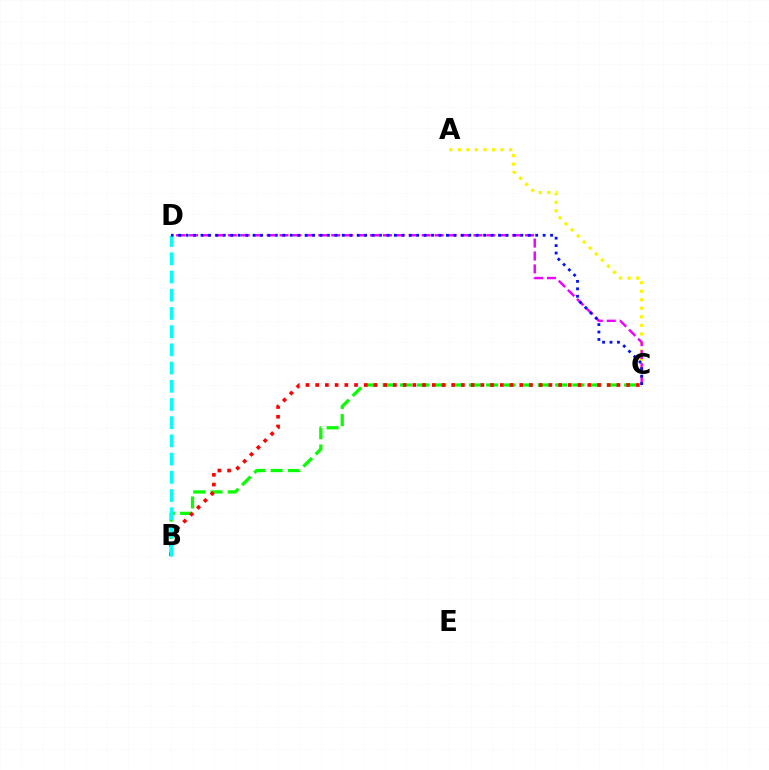{('A', 'C'): [{'color': '#fcf500', 'line_style': 'dotted', 'thickness': 2.32}], ('B', 'C'): [{'color': '#08ff00', 'line_style': 'dashed', 'thickness': 2.34}, {'color': '#ff0000', 'line_style': 'dotted', 'thickness': 2.64}], ('C', 'D'): [{'color': '#ee00ff', 'line_style': 'dashed', 'thickness': 1.76}, {'color': '#0010ff', 'line_style': 'dotted', 'thickness': 2.02}], ('B', 'D'): [{'color': '#00fff6', 'line_style': 'dashed', 'thickness': 2.47}]}